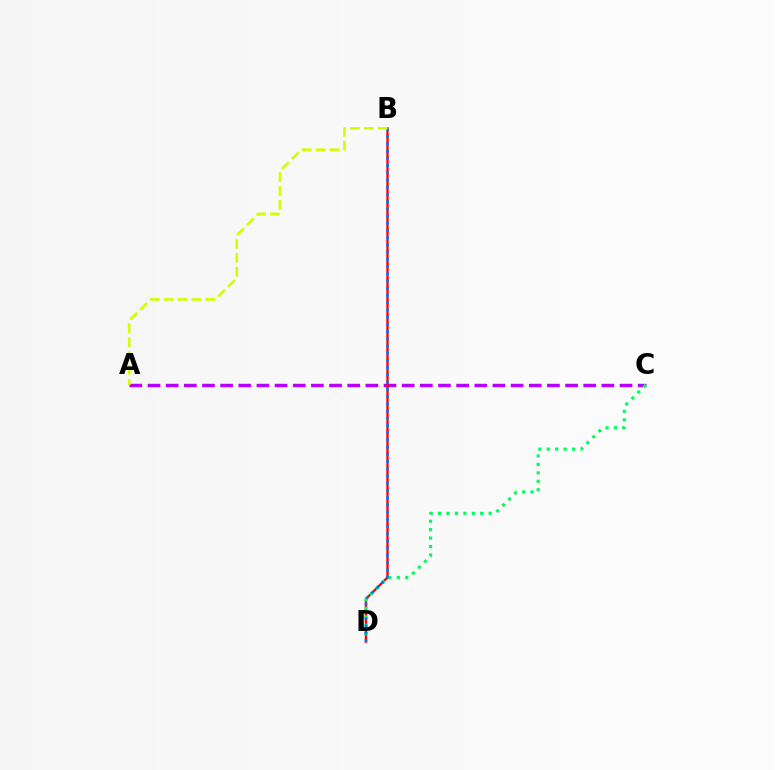{('A', 'C'): [{'color': '#b900ff', 'line_style': 'dashed', 'thickness': 2.47}], ('B', 'D'): [{'color': '#ff0000', 'line_style': 'solid', 'thickness': 1.69}, {'color': '#0074ff', 'line_style': 'dotted', 'thickness': 1.96}], ('C', 'D'): [{'color': '#00ff5c', 'line_style': 'dotted', 'thickness': 2.29}], ('A', 'B'): [{'color': '#d1ff00', 'line_style': 'dashed', 'thickness': 1.89}]}